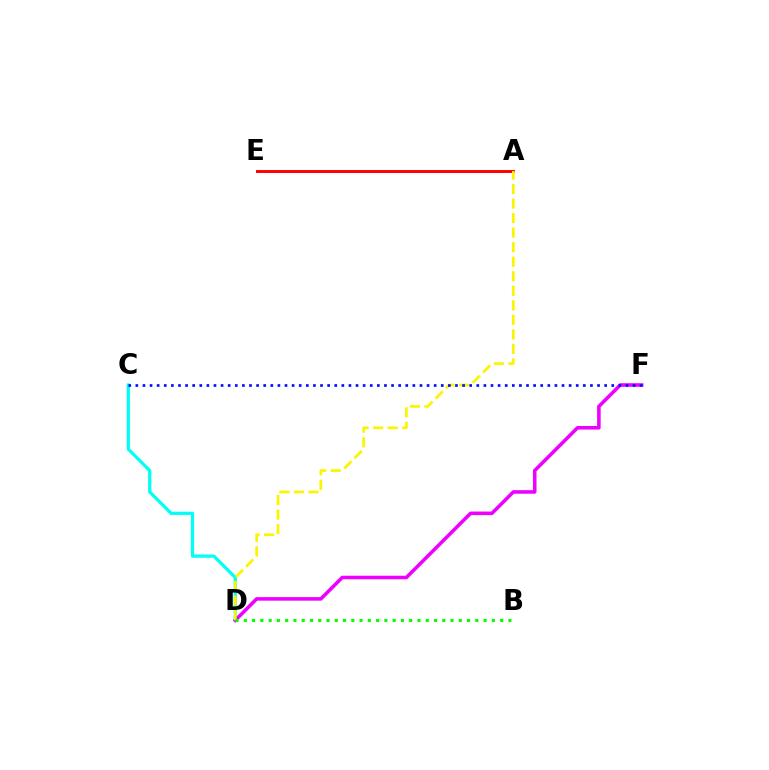{('C', 'D'): [{'color': '#00fff6', 'line_style': 'solid', 'thickness': 2.33}], ('D', 'F'): [{'color': '#ee00ff', 'line_style': 'solid', 'thickness': 2.56}], ('A', 'E'): [{'color': '#ff0000', 'line_style': 'solid', 'thickness': 2.12}], ('A', 'D'): [{'color': '#fcf500', 'line_style': 'dashed', 'thickness': 1.97}], ('B', 'D'): [{'color': '#08ff00', 'line_style': 'dotted', 'thickness': 2.25}], ('C', 'F'): [{'color': '#0010ff', 'line_style': 'dotted', 'thickness': 1.93}]}